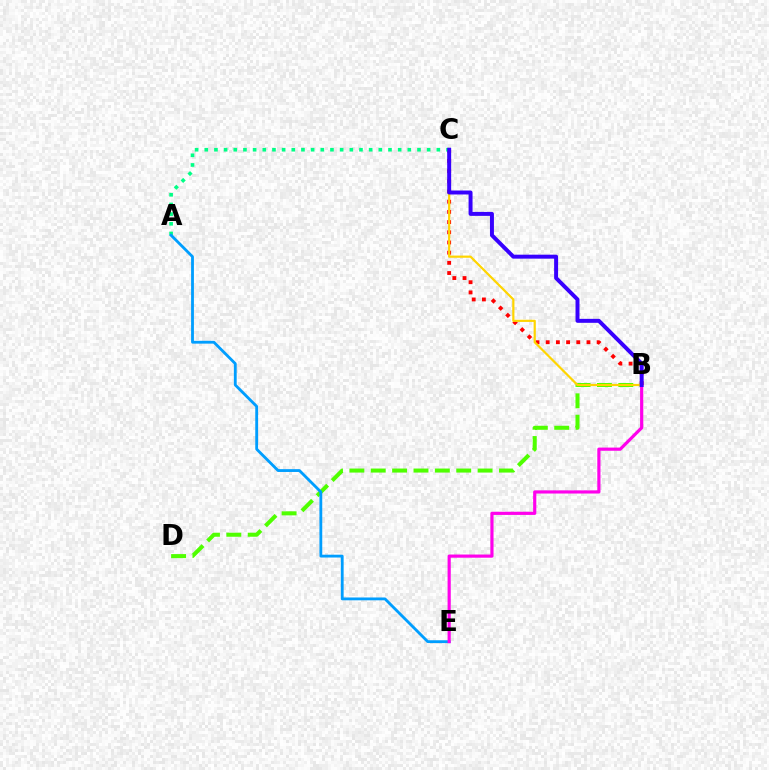{('B', 'C'): [{'color': '#ff0000', 'line_style': 'dotted', 'thickness': 2.77}, {'color': '#ffd500', 'line_style': 'solid', 'thickness': 1.58}, {'color': '#3700ff', 'line_style': 'solid', 'thickness': 2.85}], ('A', 'C'): [{'color': '#00ff86', 'line_style': 'dotted', 'thickness': 2.63}], ('B', 'D'): [{'color': '#4fff00', 'line_style': 'dashed', 'thickness': 2.9}], ('A', 'E'): [{'color': '#009eff', 'line_style': 'solid', 'thickness': 2.03}], ('B', 'E'): [{'color': '#ff00ed', 'line_style': 'solid', 'thickness': 2.28}]}